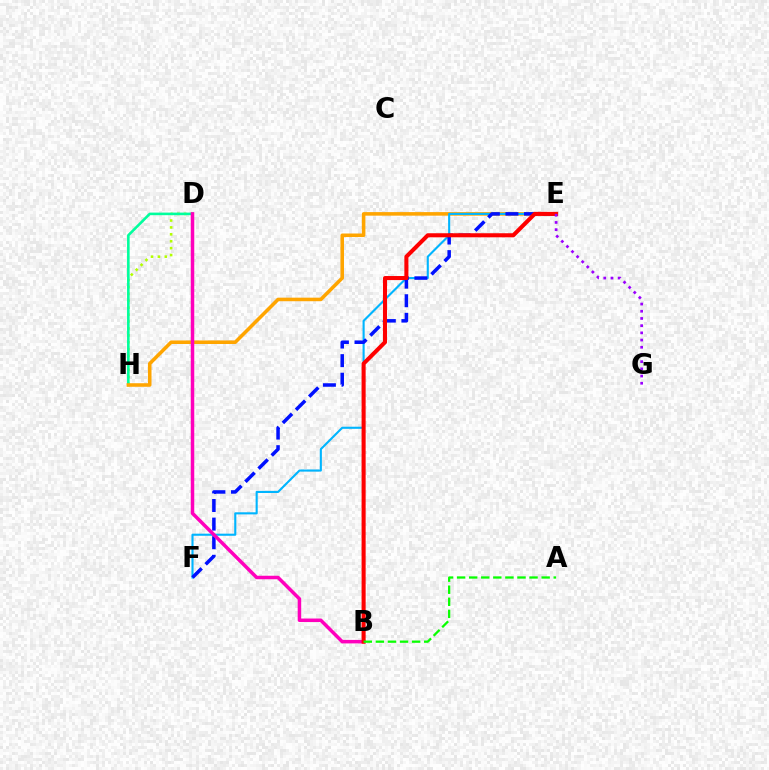{('D', 'H'): [{'color': '#b3ff00', 'line_style': 'dotted', 'thickness': 1.88}, {'color': '#00ff9d', 'line_style': 'solid', 'thickness': 1.87}], ('E', 'H'): [{'color': '#ffa500', 'line_style': 'solid', 'thickness': 2.56}], ('E', 'F'): [{'color': '#00b5ff', 'line_style': 'solid', 'thickness': 1.52}, {'color': '#0010ff', 'line_style': 'dashed', 'thickness': 2.53}], ('B', 'D'): [{'color': '#ff00bd', 'line_style': 'solid', 'thickness': 2.52}], ('B', 'E'): [{'color': '#ff0000', 'line_style': 'solid', 'thickness': 2.92}], ('A', 'B'): [{'color': '#08ff00', 'line_style': 'dashed', 'thickness': 1.64}], ('E', 'G'): [{'color': '#9b00ff', 'line_style': 'dotted', 'thickness': 1.96}]}